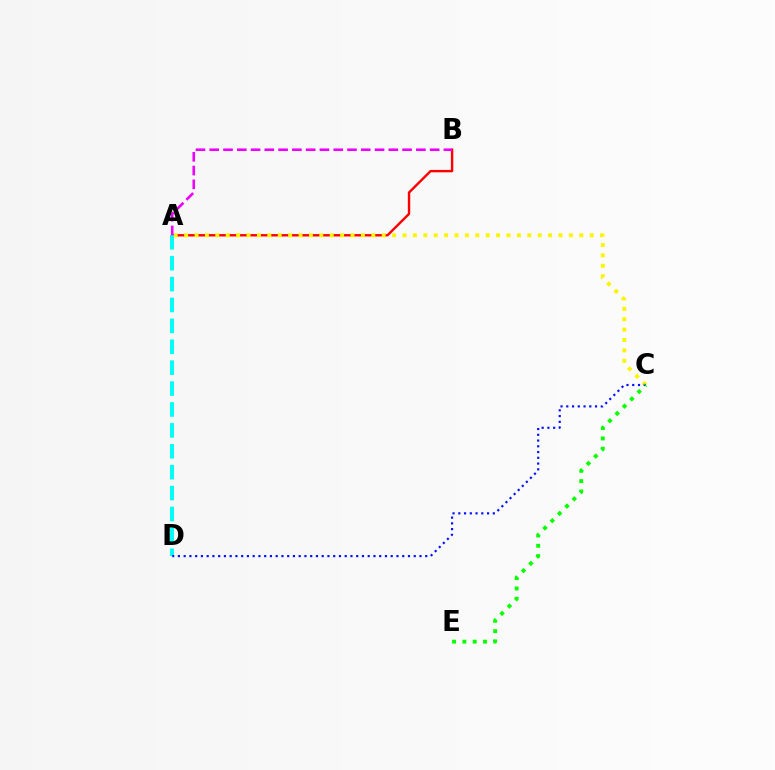{('A', 'B'): [{'color': '#ff0000', 'line_style': 'solid', 'thickness': 1.72}, {'color': '#ee00ff', 'line_style': 'dashed', 'thickness': 1.87}], ('A', 'D'): [{'color': '#00fff6', 'line_style': 'dashed', 'thickness': 2.84}], ('A', 'C'): [{'color': '#fcf500', 'line_style': 'dotted', 'thickness': 2.83}], ('C', 'D'): [{'color': '#0010ff', 'line_style': 'dotted', 'thickness': 1.56}], ('C', 'E'): [{'color': '#08ff00', 'line_style': 'dotted', 'thickness': 2.81}]}